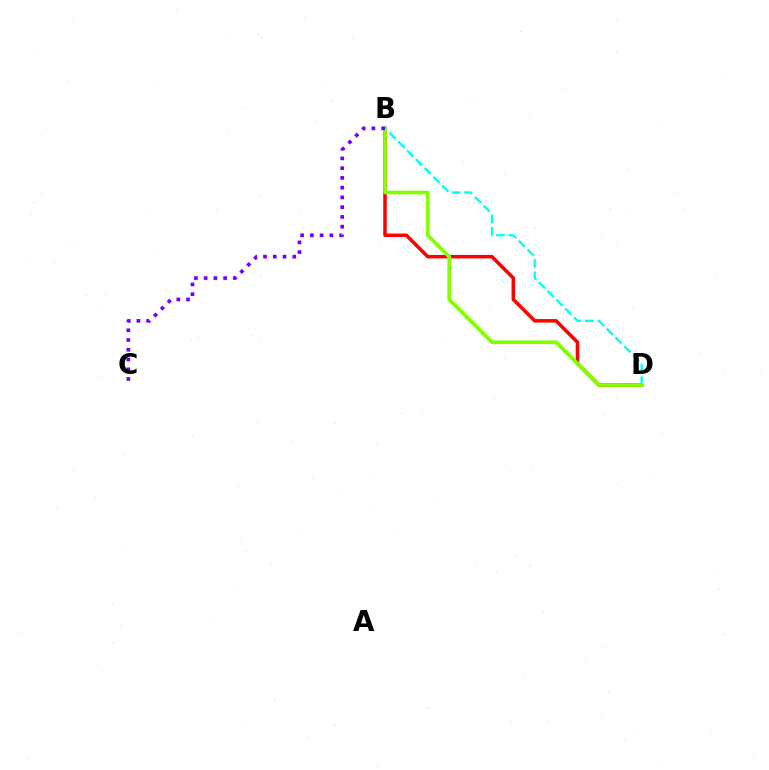{('B', 'D'): [{'color': '#ff0000', 'line_style': 'solid', 'thickness': 2.54}, {'color': '#00fff6', 'line_style': 'dashed', 'thickness': 1.69}, {'color': '#84ff00', 'line_style': 'solid', 'thickness': 2.64}], ('B', 'C'): [{'color': '#7200ff', 'line_style': 'dotted', 'thickness': 2.65}]}